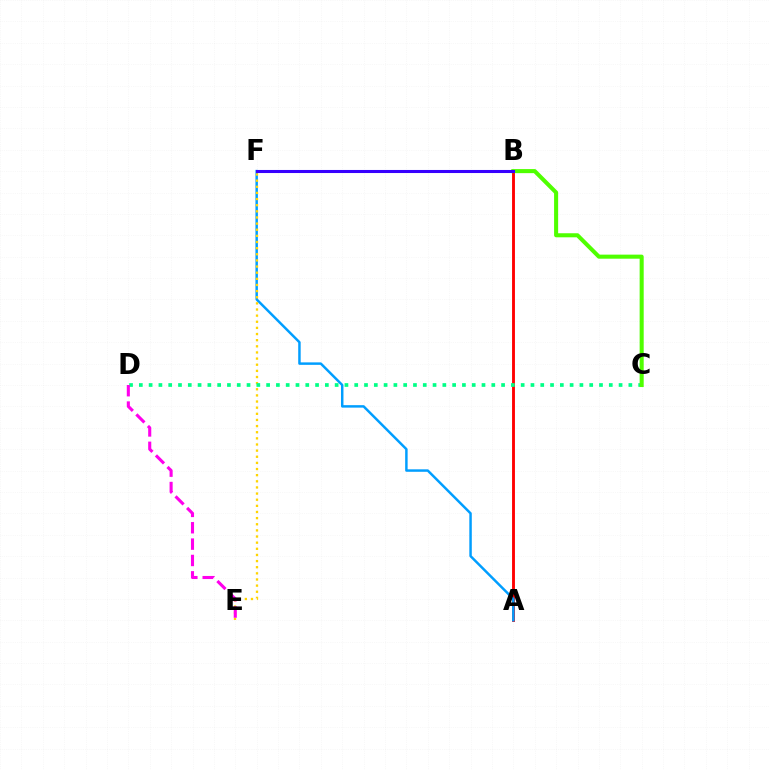{('A', 'B'): [{'color': '#ff0000', 'line_style': 'solid', 'thickness': 2.07}], ('A', 'F'): [{'color': '#009eff', 'line_style': 'solid', 'thickness': 1.78}], ('E', 'F'): [{'color': '#ffd500', 'line_style': 'dotted', 'thickness': 1.67}], ('C', 'D'): [{'color': '#00ff86', 'line_style': 'dotted', 'thickness': 2.66}], ('D', 'E'): [{'color': '#ff00ed', 'line_style': 'dashed', 'thickness': 2.22}], ('B', 'C'): [{'color': '#4fff00', 'line_style': 'solid', 'thickness': 2.92}], ('B', 'F'): [{'color': '#3700ff', 'line_style': 'solid', 'thickness': 2.21}]}